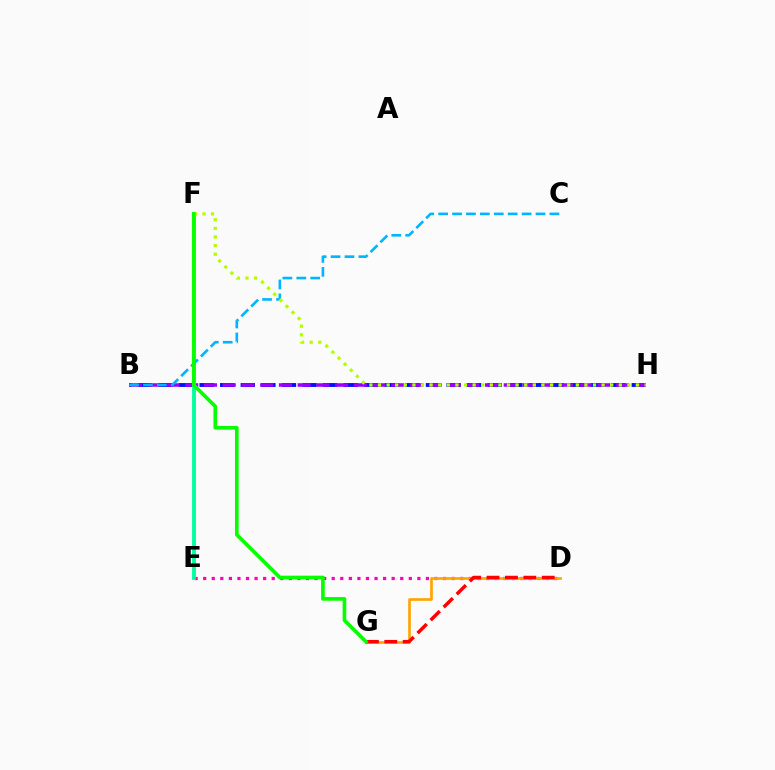{('D', 'E'): [{'color': '#ff00bd', 'line_style': 'dotted', 'thickness': 2.33}], ('D', 'G'): [{'color': '#ffa500', 'line_style': 'solid', 'thickness': 1.93}, {'color': '#ff0000', 'line_style': 'dashed', 'thickness': 2.5}], ('B', 'H'): [{'color': '#0010ff', 'line_style': 'dashed', 'thickness': 2.8}, {'color': '#9b00ff', 'line_style': 'dashed', 'thickness': 2.55}], ('E', 'F'): [{'color': '#00ff9d', 'line_style': 'solid', 'thickness': 2.75}], ('B', 'C'): [{'color': '#00b5ff', 'line_style': 'dashed', 'thickness': 1.89}], ('F', 'H'): [{'color': '#b3ff00', 'line_style': 'dotted', 'thickness': 2.34}], ('F', 'G'): [{'color': '#08ff00', 'line_style': 'solid', 'thickness': 2.64}]}